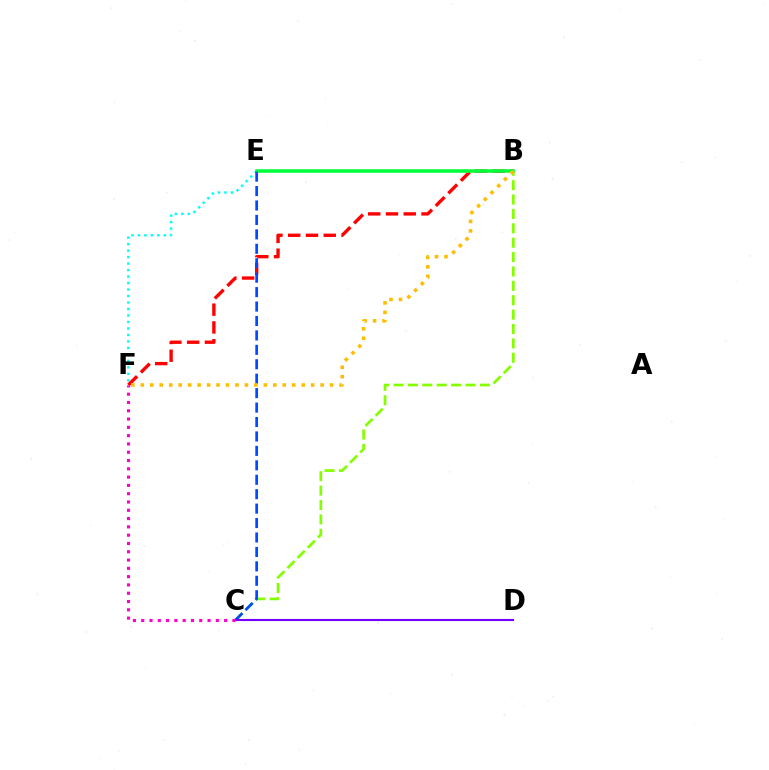{('B', 'C'): [{'color': '#84ff00', 'line_style': 'dashed', 'thickness': 1.95}], ('E', 'F'): [{'color': '#00fff6', 'line_style': 'dotted', 'thickness': 1.76}], ('B', 'F'): [{'color': '#ff0000', 'line_style': 'dashed', 'thickness': 2.41}, {'color': '#ffbd00', 'line_style': 'dotted', 'thickness': 2.57}], ('B', 'E'): [{'color': '#00ff39', 'line_style': 'solid', 'thickness': 2.54}], ('C', 'E'): [{'color': '#004bff', 'line_style': 'dashed', 'thickness': 1.96}], ('C', 'D'): [{'color': '#7200ff', 'line_style': 'solid', 'thickness': 1.52}], ('C', 'F'): [{'color': '#ff00cf', 'line_style': 'dotted', 'thickness': 2.25}]}